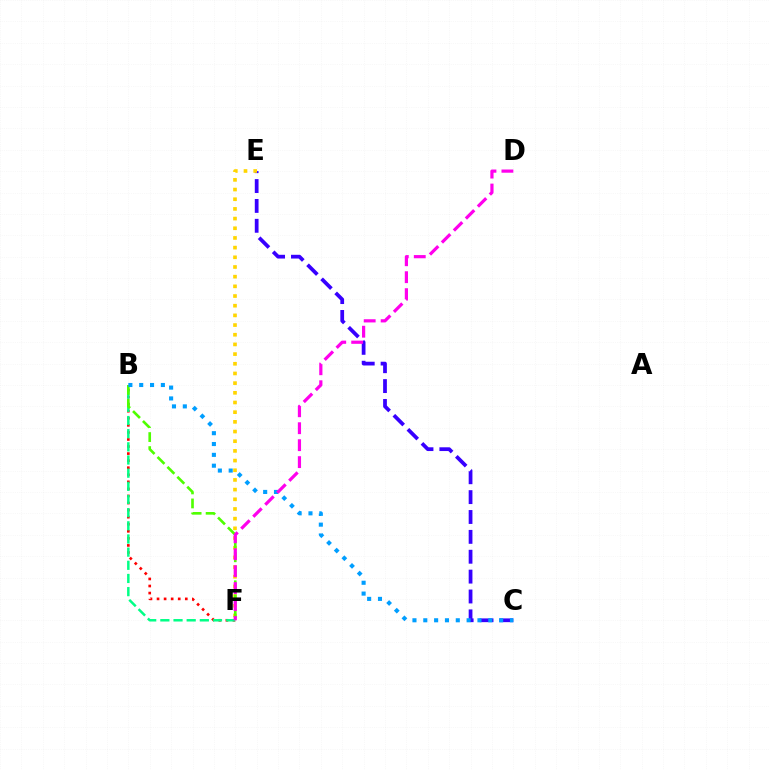{('B', 'F'): [{'color': '#ff0000', 'line_style': 'dotted', 'thickness': 1.92}, {'color': '#00ff86', 'line_style': 'dashed', 'thickness': 1.79}, {'color': '#4fff00', 'line_style': 'dashed', 'thickness': 1.9}], ('C', 'E'): [{'color': '#3700ff', 'line_style': 'dashed', 'thickness': 2.7}], ('E', 'F'): [{'color': '#ffd500', 'line_style': 'dotted', 'thickness': 2.63}], ('B', 'C'): [{'color': '#009eff', 'line_style': 'dotted', 'thickness': 2.94}], ('D', 'F'): [{'color': '#ff00ed', 'line_style': 'dashed', 'thickness': 2.3}]}